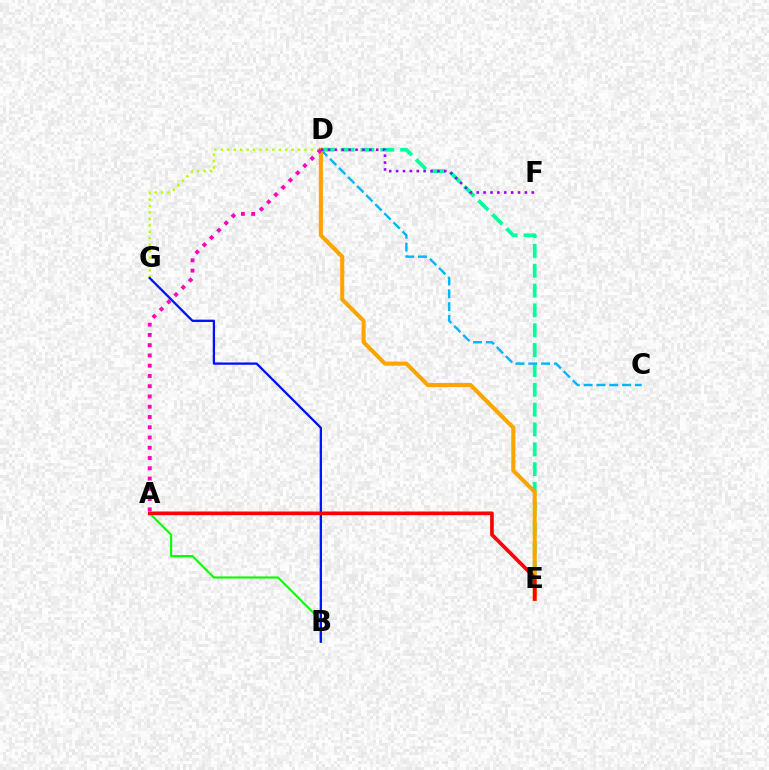{('D', 'E'): [{'color': '#00ff9d', 'line_style': 'dashed', 'thickness': 2.7}, {'color': '#ffa500', 'line_style': 'solid', 'thickness': 2.94}], ('A', 'B'): [{'color': '#08ff00', 'line_style': 'solid', 'thickness': 1.54}], ('C', 'D'): [{'color': '#00b5ff', 'line_style': 'dashed', 'thickness': 1.74}], ('D', 'G'): [{'color': '#b3ff00', 'line_style': 'dotted', 'thickness': 1.75}], ('B', 'G'): [{'color': '#0010ff', 'line_style': 'solid', 'thickness': 1.65}], ('D', 'F'): [{'color': '#9b00ff', 'line_style': 'dotted', 'thickness': 1.87}], ('A', 'E'): [{'color': '#ff0000', 'line_style': 'solid', 'thickness': 2.65}], ('A', 'D'): [{'color': '#ff00bd', 'line_style': 'dotted', 'thickness': 2.79}]}